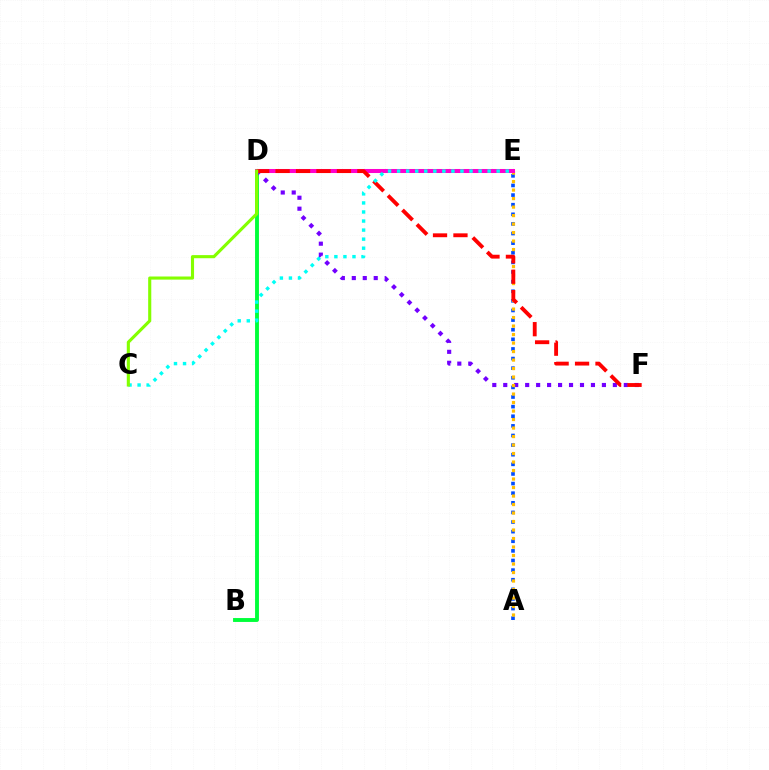{('B', 'D'): [{'color': '#00ff39', 'line_style': 'solid', 'thickness': 2.8}], ('A', 'E'): [{'color': '#004bff', 'line_style': 'dotted', 'thickness': 2.61}, {'color': '#ffbd00', 'line_style': 'dotted', 'thickness': 2.31}], ('D', 'F'): [{'color': '#7200ff', 'line_style': 'dotted', 'thickness': 2.98}, {'color': '#ff0000', 'line_style': 'dashed', 'thickness': 2.78}], ('D', 'E'): [{'color': '#ff00cf', 'line_style': 'solid', 'thickness': 2.9}], ('C', 'E'): [{'color': '#00fff6', 'line_style': 'dotted', 'thickness': 2.46}], ('C', 'D'): [{'color': '#84ff00', 'line_style': 'solid', 'thickness': 2.24}]}